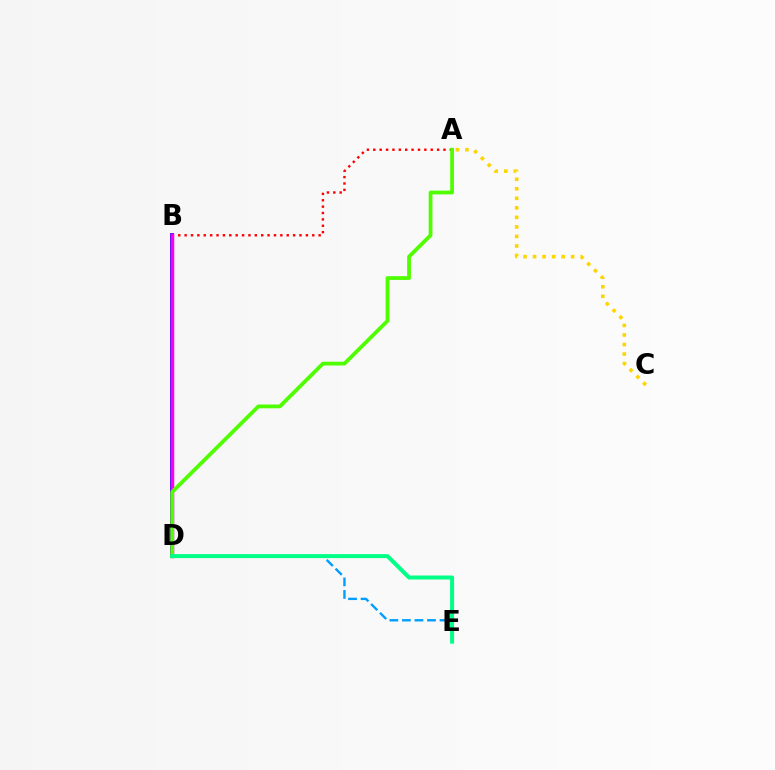{('B', 'D'): [{'color': '#3700ff', 'line_style': 'solid', 'thickness': 2.75}, {'color': '#ff00ed', 'line_style': 'solid', 'thickness': 2.5}], ('A', 'B'): [{'color': '#ff0000', 'line_style': 'dotted', 'thickness': 1.73}], ('D', 'E'): [{'color': '#009eff', 'line_style': 'dashed', 'thickness': 1.7}, {'color': '#00ff86', 'line_style': 'solid', 'thickness': 2.87}], ('A', 'D'): [{'color': '#4fff00', 'line_style': 'solid', 'thickness': 2.72}], ('A', 'C'): [{'color': '#ffd500', 'line_style': 'dotted', 'thickness': 2.59}]}